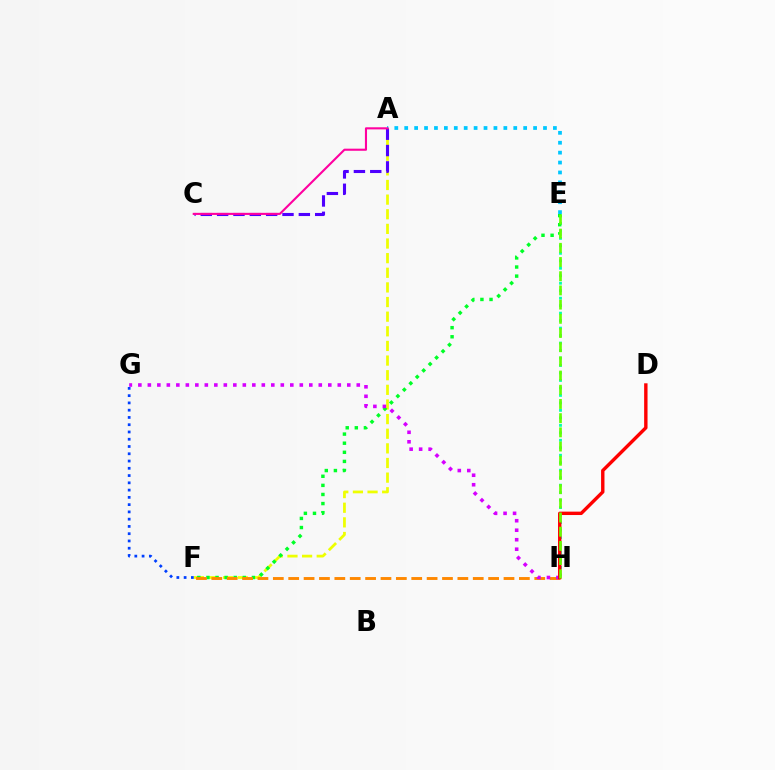{('E', 'H'): [{'color': '#00ffaf', 'line_style': 'dotted', 'thickness': 2.03}, {'color': '#66ff00', 'line_style': 'dashed', 'thickness': 1.93}], ('A', 'F'): [{'color': '#eeff00', 'line_style': 'dashed', 'thickness': 1.99}], ('E', 'F'): [{'color': '#00ff27', 'line_style': 'dotted', 'thickness': 2.47}], ('F', 'H'): [{'color': '#ff8800', 'line_style': 'dashed', 'thickness': 2.09}], ('A', 'E'): [{'color': '#00c7ff', 'line_style': 'dotted', 'thickness': 2.69}], ('G', 'H'): [{'color': '#d600ff', 'line_style': 'dotted', 'thickness': 2.58}], ('A', 'C'): [{'color': '#4f00ff', 'line_style': 'dashed', 'thickness': 2.22}, {'color': '#ff00a0', 'line_style': 'solid', 'thickness': 1.52}], ('F', 'G'): [{'color': '#003fff', 'line_style': 'dotted', 'thickness': 1.97}], ('D', 'H'): [{'color': '#ff0000', 'line_style': 'solid', 'thickness': 2.45}]}